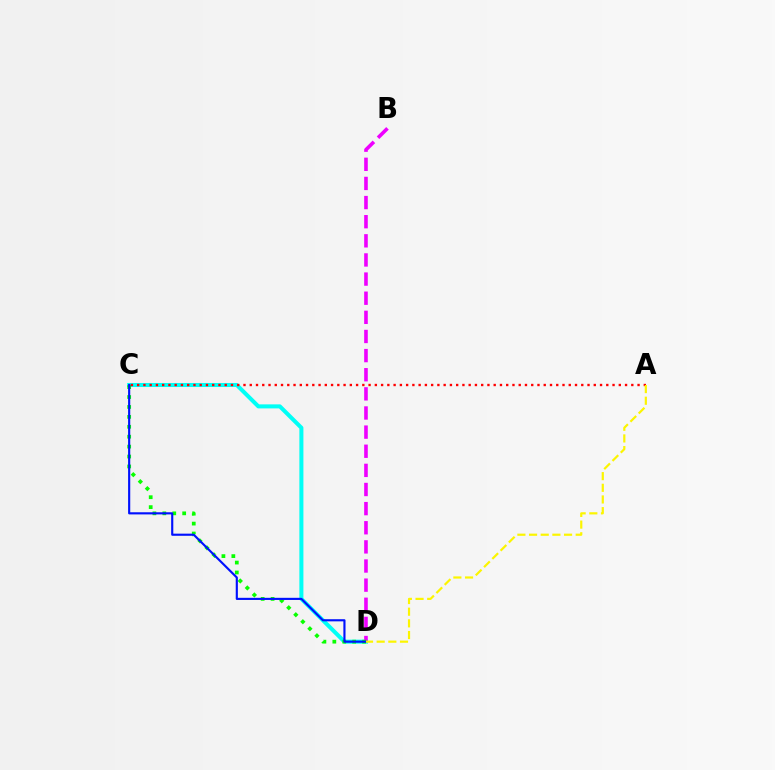{('C', 'D'): [{'color': '#00fff6', 'line_style': 'solid', 'thickness': 2.91}, {'color': '#08ff00', 'line_style': 'dotted', 'thickness': 2.7}, {'color': '#0010ff', 'line_style': 'solid', 'thickness': 1.54}], ('B', 'D'): [{'color': '#ee00ff', 'line_style': 'dashed', 'thickness': 2.6}], ('A', 'C'): [{'color': '#ff0000', 'line_style': 'dotted', 'thickness': 1.7}], ('A', 'D'): [{'color': '#fcf500', 'line_style': 'dashed', 'thickness': 1.58}]}